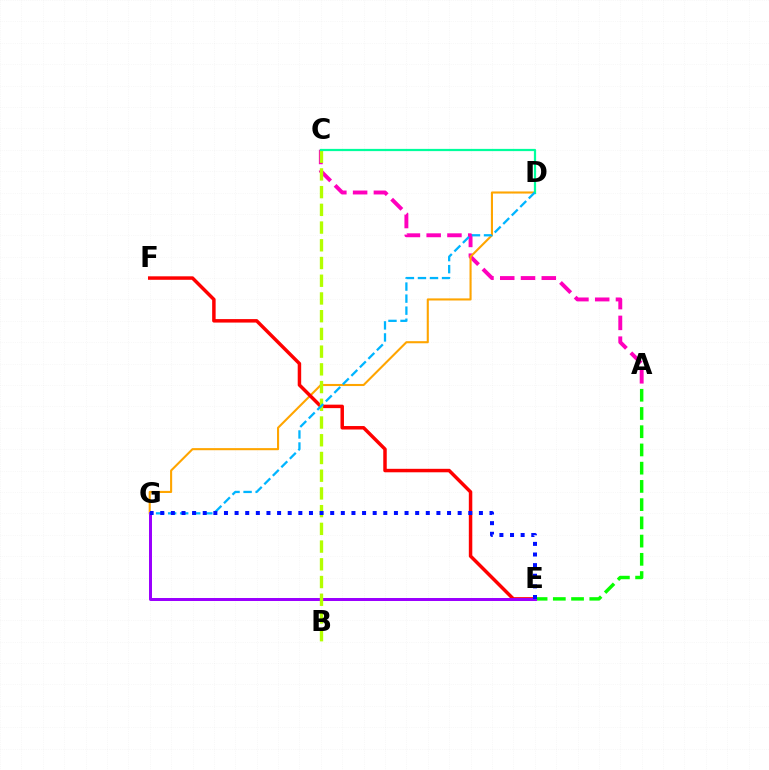{('A', 'E'): [{'color': '#08ff00', 'line_style': 'dashed', 'thickness': 2.48}], ('A', 'C'): [{'color': '#ff00bd', 'line_style': 'dashed', 'thickness': 2.82}], ('D', 'G'): [{'color': '#ffa500', 'line_style': 'solid', 'thickness': 1.51}, {'color': '#00b5ff', 'line_style': 'dashed', 'thickness': 1.64}], ('E', 'F'): [{'color': '#ff0000', 'line_style': 'solid', 'thickness': 2.5}], ('E', 'G'): [{'color': '#9b00ff', 'line_style': 'solid', 'thickness': 2.15}, {'color': '#0010ff', 'line_style': 'dotted', 'thickness': 2.89}], ('B', 'C'): [{'color': '#b3ff00', 'line_style': 'dashed', 'thickness': 2.41}], ('C', 'D'): [{'color': '#00ff9d', 'line_style': 'solid', 'thickness': 1.61}]}